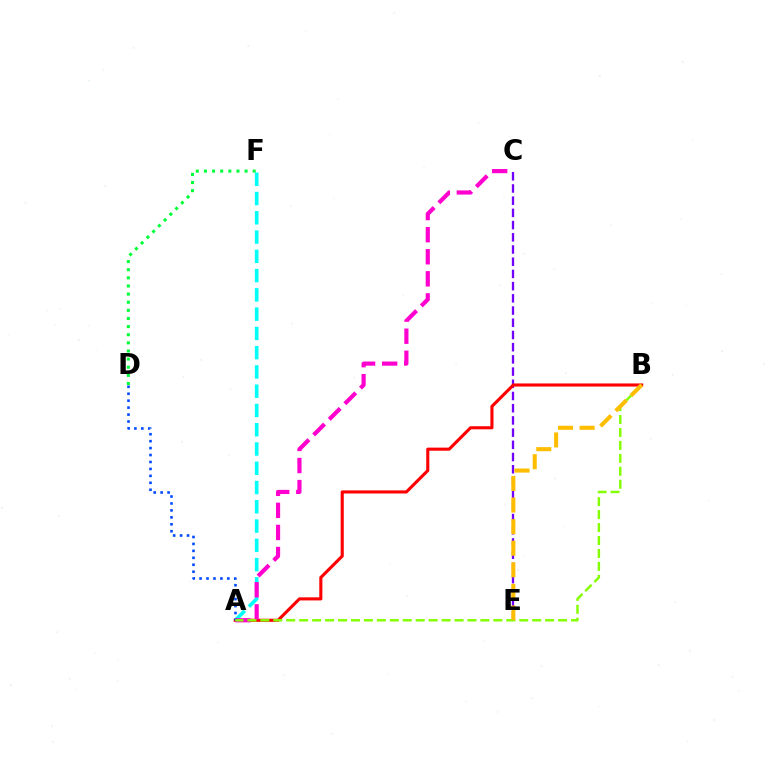{('C', 'E'): [{'color': '#7200ff', 'line_style': 'dashed', 'thickness': 1.66}], ('D', 'F'): [{'color': '#00ff39', 'line_style': 'dotted', 'thickness': 2.21}], ('A', 'F'): [{'color': '#00fff6', 'line_style': 'dashed', 'thickness': 2.62}], ('A', 'B'): [{'color': '#ff0000', 'line_style': 'solid', 'thickness': 2.23}, {'color': '#84ff00', 'line_style': 'dashed', 'thickness': 1.76}], ('A', 'C'): [{'color': '#ff00cf', 'line_style': 'dashed', 'thickness': 3.0}], ('A', 'D'): [{'color': '#004bff', 'line_style': 'dotted', 'thickness': 1.89}], ('B', 'E'): [{'color': '#ffbd00', 'line_style': 'dashed', 'thickness': 2.93}]}